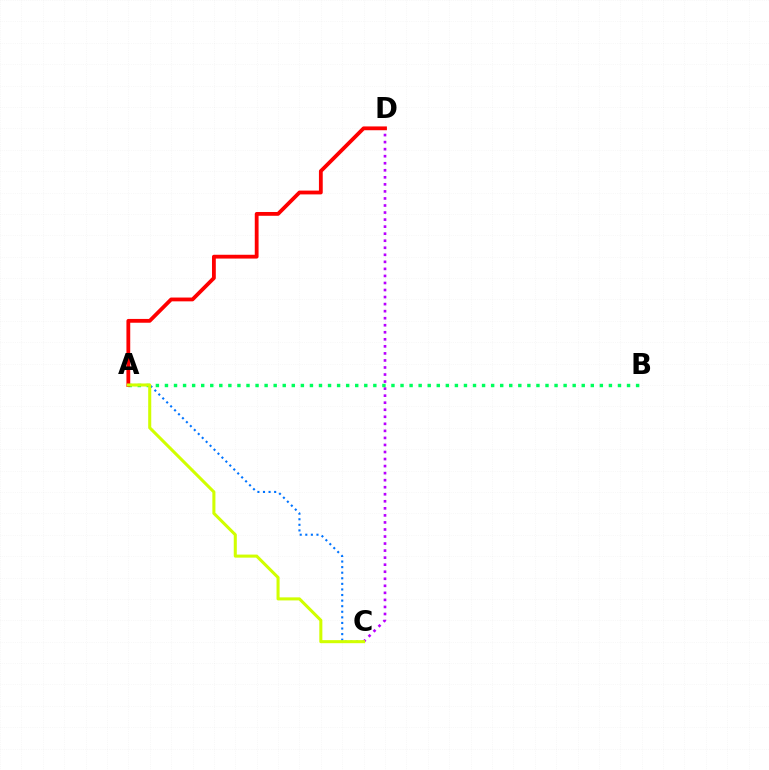{('A', 'C'): [{'color': '#0074ff', 'line_style': 'dotted', 'thickness': 1.52}, {'color': '#d1ff00', 'line_style': 'solid', 'thickness': 2.2}], ('C', 'D'): [{'color': '#b900ff', 'line_style': 'dotted', 'thickness': 1.91}], ('A', 'B'): [{'color': '#00ff5c', 'line_style': 'dotted', 'thickness': 2.46}], ('A', 'D'): [{'color': '#ff0000', 'line_style': 'solid', 'thickness': 2.74}]}